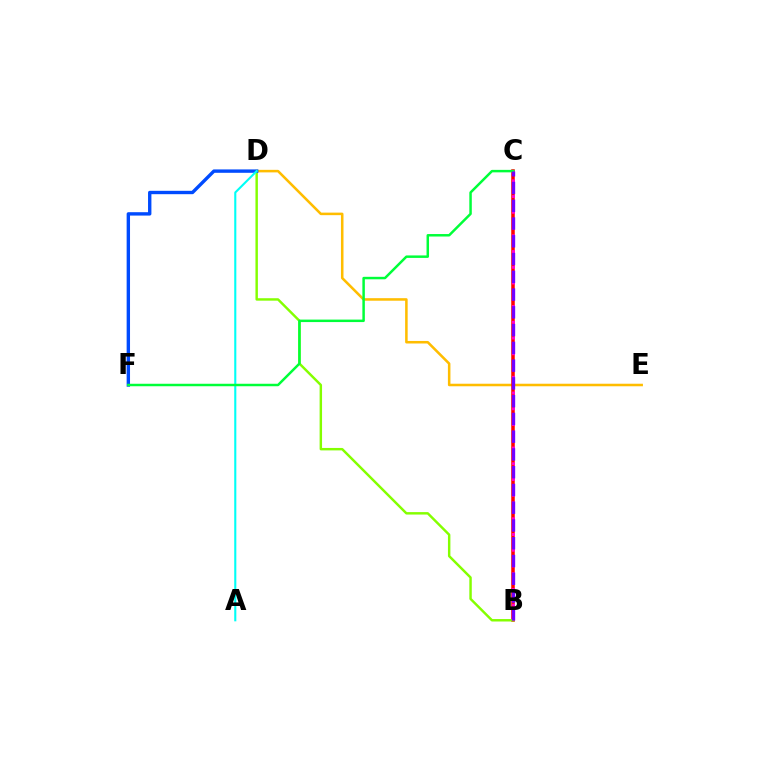{('D', 'E'): [{'color': '#ffbd00', 'line_style': 'solid', 'thickness': 1.83}], ('B', 'C'): [{'color': '#ff0000', 'line_style': 'solid', 'thickness': 2.54}, {'color': '#ff00cf', 'line_style': 'dotted', 'thickness': 2.14}, {'color': '#7200ff', 'line_style': 'dashed', 'thickness': 2.41}], ('B', 'D'): [{'color': '#84ff00', 'line_style': 'solid', 'thickness': 1.76}], ('D', 'F'): [{'color': '#004bff', 'line_style': 'solid', 'thickness': 2.43}], ('A', 'D'): [{'color': '#00fff6', 'line_style': 'solid', 'thickness': 1.51}], ('C', 'F'): [{'color': '#00ff39', 'line_style': 'solid', 'thickness': 1.78}]}